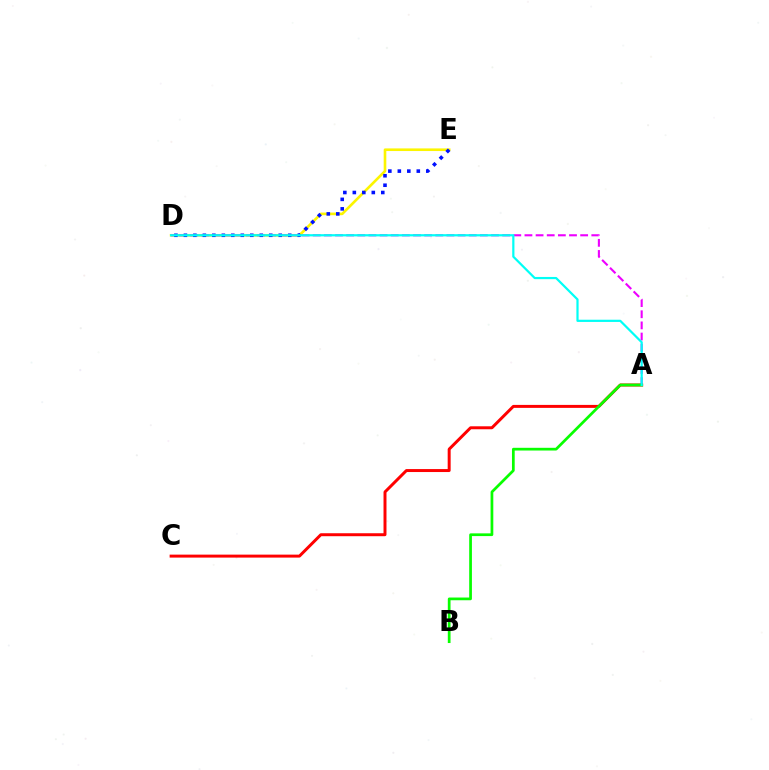{('D', 'E'): [{'color': '#fcf500', 'line_style': 'solid', 'thickness': 1.9}, {'color': '#0010ff', 'line_style': 'dotted', 'thickness': 2.58}], ('A', 'D'): [{'color': '#ee00ff', 'line_style': 'dashed', 'thickness': 1.51}, {'color': '#00fff6', 'line_style': 'solid', 'thickness': 1.59}], ('A', 'C'): [{'color': '#ff0000', 'line_style': 'solid', 'thickness': 2.14}], ('A', 'B'): [{'color': '#08ff00', 'line_style': 'solid', 'thickness': 1.96}]}